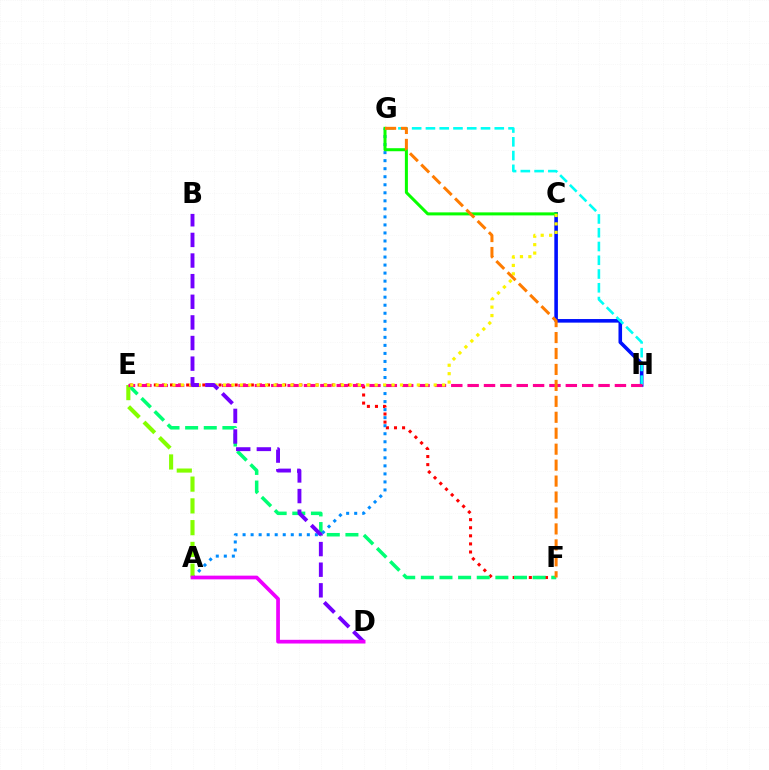{('C', 'H'): [{'color': '#0010ff', 'line_style': 'solid', 'thickness': 2.58}], ('E', 'F'): [{'color': '#ff0000', 'line_style': 'dotted', 'thickness': 2.2}, {'color': '#00ff74', 'line_style': 'dashed', 'thickness': 2.53}], ('A', 'G'): [{'color': '#008cff', 'line_style': 'dotted', 'thickness': 2.18}], ('C', 'G'): [{'color': '#08ff00', 'line_style': 'solid', 'thickness': 2.18}], ('A', 'E'): [{'color': '#84ff00', 'line_style': 'dashed', 'thickness': 2.96}], ('G', 'H'): [{'color': '#00fff6', 'line_style': 'dashed', 'thickness': 1.87}], ('E', 'H'): [{'color': '#ff0094', 'line_style': 'dashed', 'thickness': 2.22}], ('C', 'E'): [{'color': '#fcf500', 'line_style': 'dotted', 'thickness': 2.29}], ('B', 'D'): [{'color': '#7200ff', 'line_style': 'dashed', 'thickness': 2.8}], ('F', 'G'): [{'color': '#ff7c00', 'line_style': 'dashed', 'thickness': 2.17}], ('A', 'D'): [{'color': '#ee00ff', 'line_style': 'solid', 'thickness': 2.67}]}